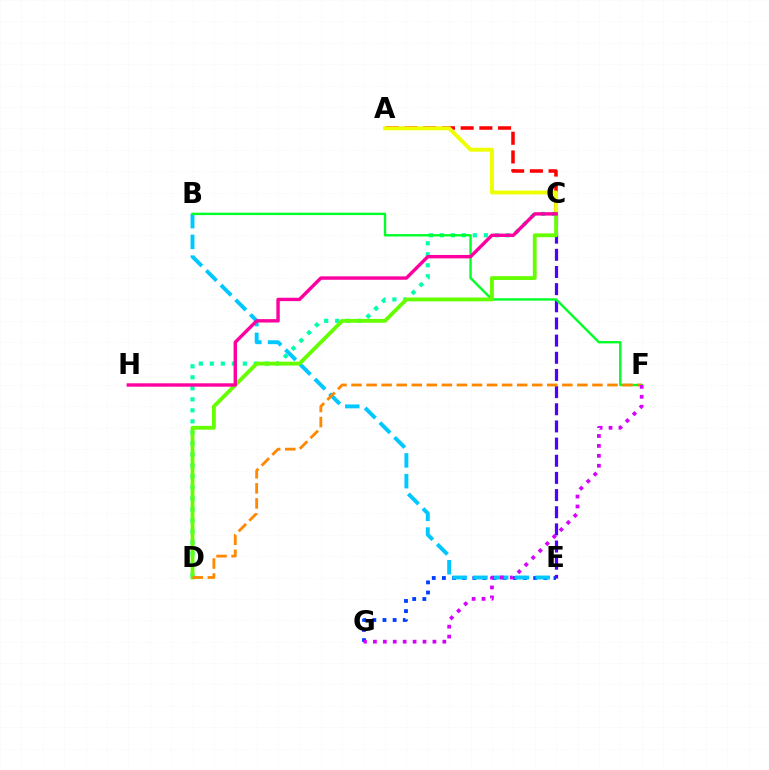{('A', 'C'): [{'color': '#ff0000', 'line_style': 'dashed', 'thickness': 2.54}, {'color': '#eeff00', 'line_style': 'solid', 'thickness': 2.8}], ('C', 'E'): [{'color': '#4f00ff', 'line_style': 'dashed', 'thickness': 2.33}], ('C', 'D'): [{'color': '#00ffaf', 'line_style': 'dotted', 'thickness': 2.99}, {'color': '#66ff00', 'line_style': 'solid', 'thickness': 2.75}], ('E', 'G'): [{'color': '#003fff', 'line_style': 'dotted', 'thickness': 2.76}], ('B', 'E'): [{'color': '#00c7ff', 'line_style': 'dashed', 'thickness': 2.82}], ('B', 'F'): [{'color': '#00ff27', 'line_style': 'solid', 'thickness': 1.71}], ('C', 'H'): [{'color': '#ff00a0', 'line_style': 'solid', 'thickness': 2.45}], ('D', 'F'): [{'color': '#ff8800', 'line_style': 'dashed', 'thickness': 2.05}], ('F', 'G'): [{'color': '#d600ff', 'line_style': 'dotted', 'thickness': 2.7}]}